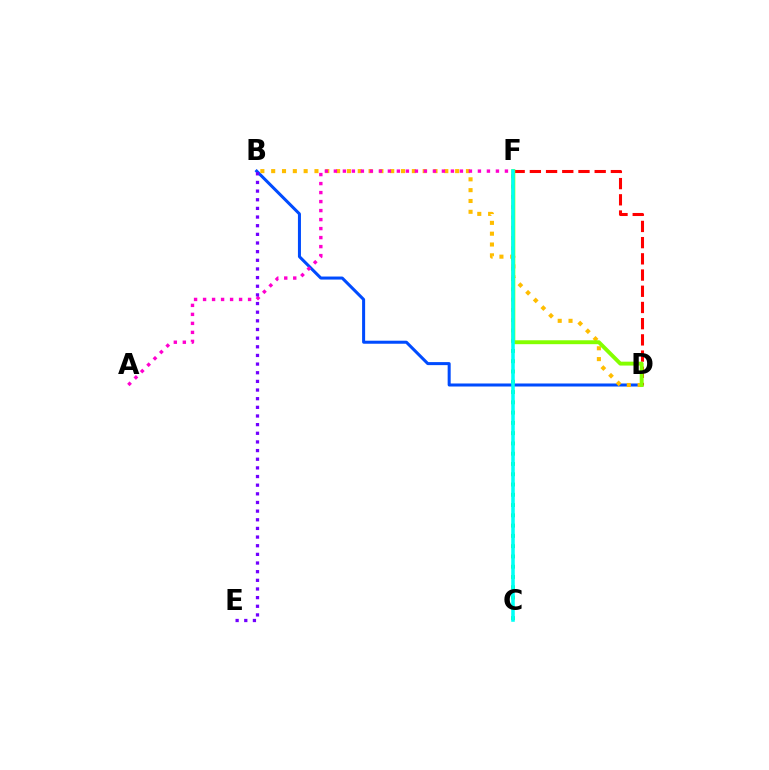{('B', 'D'): [{'color': '#004bff', 'line_style': 'solid', 'thickness': 2.18}, {'color': '#ffbd00', 'line_style': 'dotted', 'thickness': 2.94}], ('A', 'F'): [{'color': '#ff00cf', 'line_style': 'dotted', 'thickness': 2.45}], ('C', 'F'): [{'color': '#00ff39', 'line_style': 'dotted', 'thickness': 2.79}, {'color': '#00fff6', 'line_style': 'solid', 'thickness': 2.56}], ('D', 'F'): [{'color': '#ff0000', 'line_style': 'dashed', 'thickness': 2.2}, {'color': '#84ff00', 'line_style': 'solid', 'thickness': 2.81}], ('B', 'E'): [{'color': '#7200ff', 'line_style': 'dotted', 'thickness': 2.35}]}